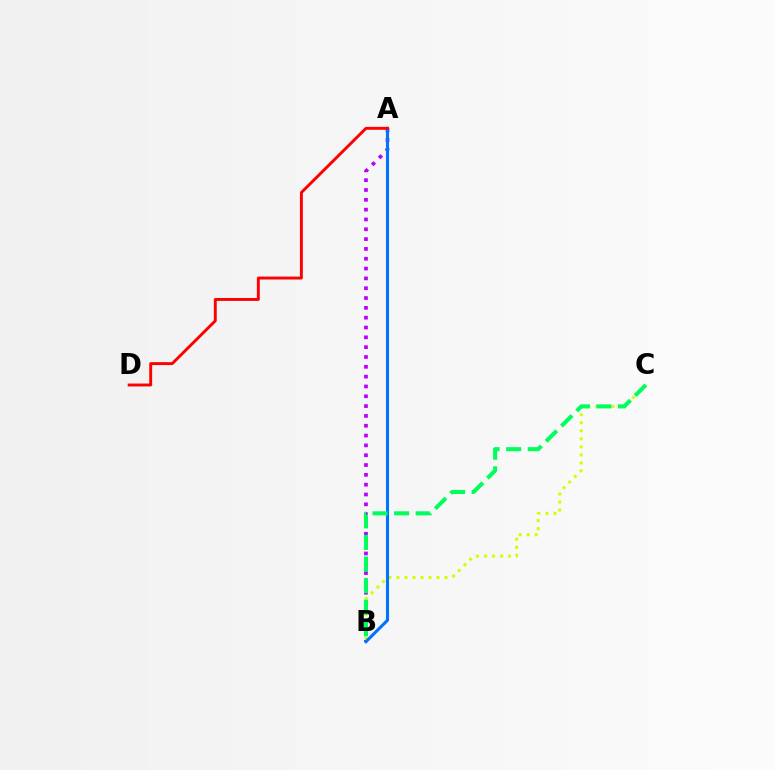{('A', 'B'): [{'color': '#b900ff', 'line_style': 'dotted', 'thickness': 2.67}, {'color': '#0074ff', 'line_style': 'solid', 'thickness': 2.24}], ('B', 'C'): [{'color': '#d1ff00', 'line_style': 'dotted', 'thickness': 2.18}, {'color': '#00ff5c', 'line_style': 'dashed', 'thickness': 2.93}], ('A', 'D'): [{'color': '#ff0000', 'line_style': 'solid', 'thickness': 2.1}]}